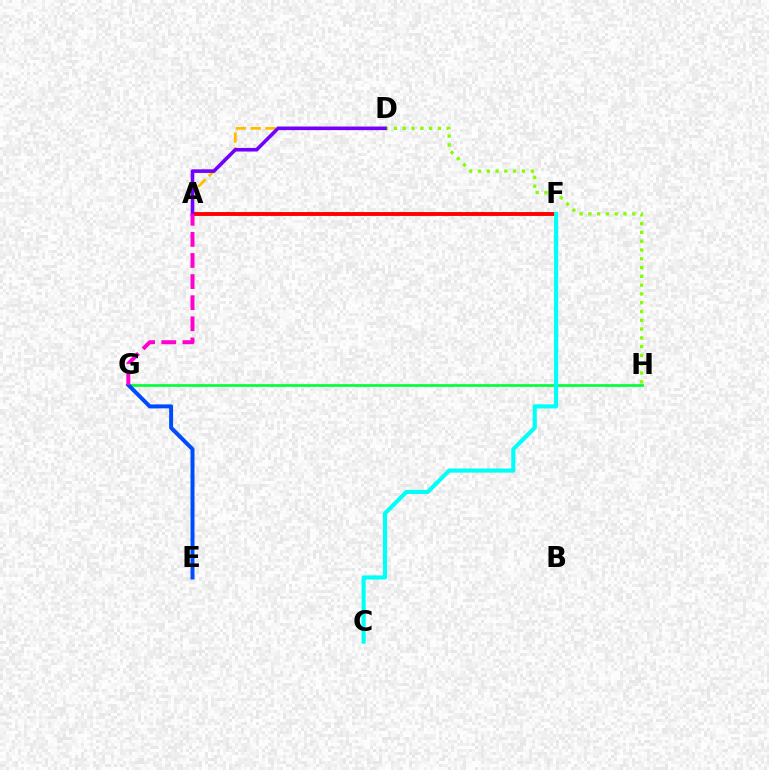{('G', 'H'): [{'color': '#00ff39', 'line_style': 'solid', 'thickness': 1.93}], ('E', 'G'): [{'color': '#004bff', 'line_style': 'solid', 'thickness': 2.87}], ('A', 'F'): [{'color': '#ff0000', 'line_style': 'solid', 'thickness': 2.79}], ('C', 'F'): [{'color': '#00fff6', 'line_style': 'solid', 'thickness': 2.97}], ('A', 'D'): [{'color': '#ffbd00', 'line_style': 'dashed', 'thickness': 2.01}, {'color': '#7200ff', 'line_style': 'solid', 'thickness': 2.59}], ('D', 'H'): [{'color': '#84ff00', 'line_style': 'dotted', 'thickness': 2.39}], ('A', 'G'): [{'color': '#ff00cf', 'line_style': 'dashed', 'thickness': 2.87}]}